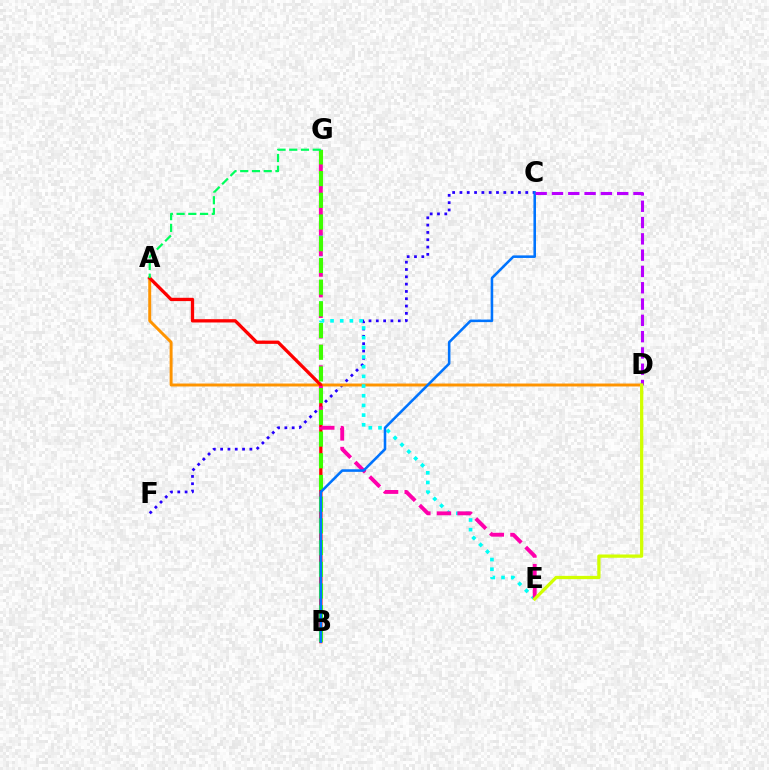{('C', 'F'): [{'color': '#2500ff', 'line_style': 'dotted', 'thickness': 1.99}], ('A', 'D'): [{'color': '#ff9400', 'line_style': 'solid', 'thickness': 2.12}], ('A', 'B'): [{'color': '#ff0000', 'line_style': 'solid', 'thickness': 2.37}], ('E', 'G'): [{'color': '#00fff6', 'line_style': 'dotted', 'thickness': 2.63}, {'color': '#ff00ac', 'line_style': 'dashed', 'thickness': 2.8}], ('B', 'G'): [{'color': '#3dff00', 'line_style': 'dashed', 'thickness': 2.95}], ('B', 'C'): [{'color': '#0074ff', 'line_style': 'solid', 'thickness': 1.85}], ('C', 'D'): [{'color': '#b900ff', 'line_style': 'dashed', 'thickness': 2.21}], ('D', 'E'): [{'color': '#d1ff00', 'line_style': 'solid', 'thickness': 2.35}], ('A', 'G'): [{'color': '#00ff5c', 'line_style': 'dashed', 'thickness': 1.59}]}